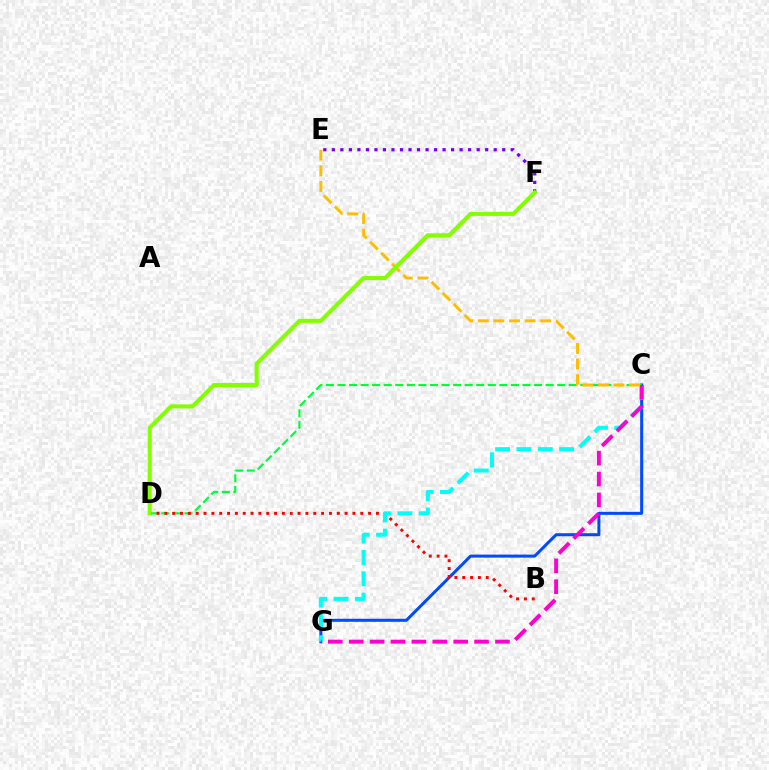{('C', 'G'): [{'color': '#004bff', 'line_style': 'solid', 'thickness': 2.17}, {'color': '#00fff6', 'line_style': 'dashed', 'thickness': 2.9}, {'color': '#ff00cf', 'line_style': 'dashed', 'thickness': 2.84}], ('C', 'D'): [{'color': '#00ff39', 'line_style': 'dashed', 'thickness': 1.57}], ('B', 'D'): [{'color': '#ff0000', 'line_style': 'dotted', 'thickness': 2.13}], ('E', 'F'): [{'color': '#7200ff', 'line_style': 'dotted', 'thickness': 2.31}], ('C', 'E'): [{'color': '#ffbd00', 'line_style': 'dashed', 'thickness': 2.12}], ('D', 'F'): [{'color': '#84ff00', 'line_style': 'solid', 'thickness': 2.92}]}